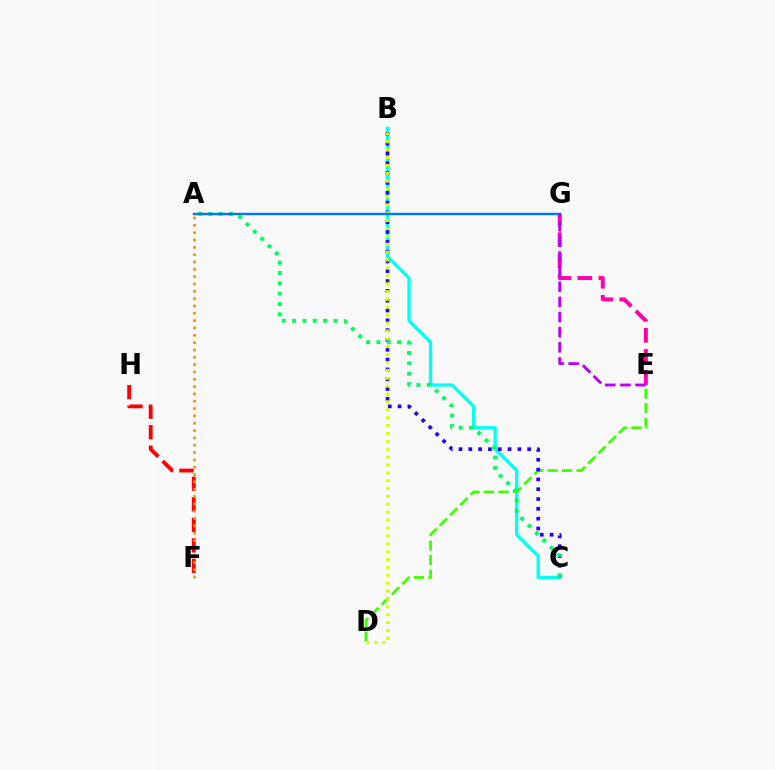{('B', 'C'): [{'color': '#00fff6', 'line_style': 'solid', 'thickness': 2.38}, {'color': '#2500ff', 'line_style': 'dotted', 'thickness': 2.67}], ('E', 'G'): [{'color': '#ff00ac', 'line_style': 'dashed', 'thickness': 2.87}, {'color': '#b900ff', 'line_style': 'dashed', 'thickness': 2.06}], ('D', 'E'): [{'color': '#3dff00', 'line_style': 'dashed', 'thickness': 1.97}], ('B', 'D'): [{'color': '#d1ff00', 'line_style': 'dotted', 'thickness': 2.14}], ('F', 'H'): [{'color': '#ff0000', 'line_style': 'dashed', 'thickness': 2.79}], ('A', 'C'): [{'color': '#00ff5c', 'line_style': 'dotted', 'thickness': 2.81}], ('A', 'G'): [{'color': '#0074ff', 'line_style': 'solid', 'thickness': 1.74}], ('A', 'F'): [{'color': '#ff9400', 'line_style': 'dotted', 'thickness': 1.99}]}